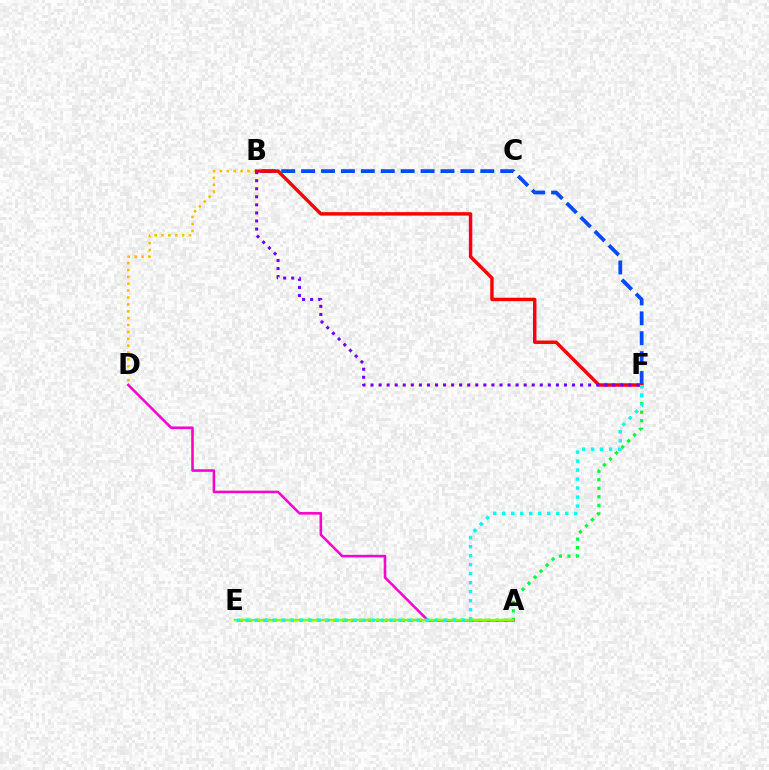{('B', 'D'): [{'color': '#ffbd00', 'line_style': 'dotted', 'thickness': 1.87}], ('E', 'F'): [{'color': '#00ff39', 'line_style': 'dotted', 'thickness': 2.32}, {'color': '#00fff6', 'line_style': 'dotted', 'thickness': 2.45}], ('B', 'F'): [{'color': '#004bff', 'line_style': 'dashed', 'thickness': 2.7}, {'color': '#ff0000', 'line_style': 'solid', 'thickness': 2.47}, {'color': '#7200ff', 'line_style': 'dotted', 'thickness': 2.19}], ('A', 'D'): [{'color': '#ff00cf', 'line_style': 'solid', 'thickness': 1.86}], ('A', 'E'): [{'color': '#84ff00', 'line_style': 'solid', 'thickness': 1.76}]}